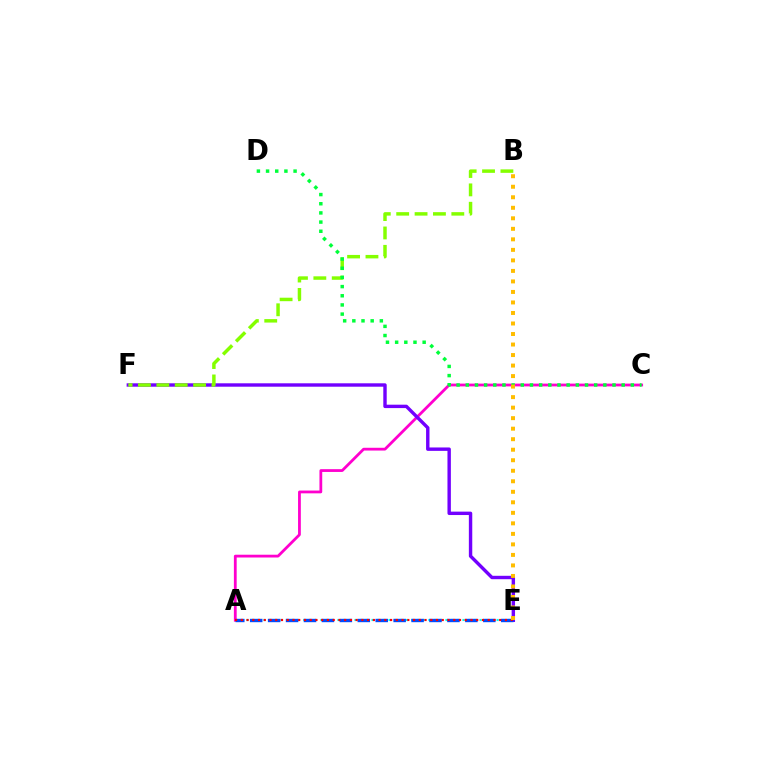{('A', 'C'): [{'color': '#ff00cf', 'line_style': 'solid', 'thickness': 2.01}], ('E', 'F'): [{'color': '#7200ff', 'line_style': 'solid', 'thickness': 2.45}], ('A', 'E'): [{'color': '#00fff6', 'line_style': 'dotted', 'thickness': 1.54}, {'color': '#004bff', 'line_style': 'dashed', 'thickness': 2.44}, {'color': '#ff0000', 'line_style': 'dotted', 'thickness': 1.56}], ('B', 'F'): [{'color': '#84ff00', 'line_style': 'dashed', 'thickness': 2.5}], ('C', 'D'): [{'color': '#00ff39', 'line_style': 'dotted', 'thickness': 2.49}], ('B', 'E'): [{'color': '#ffbd00', 'line_style': 'dotted', 'thickness': 2.86}]}